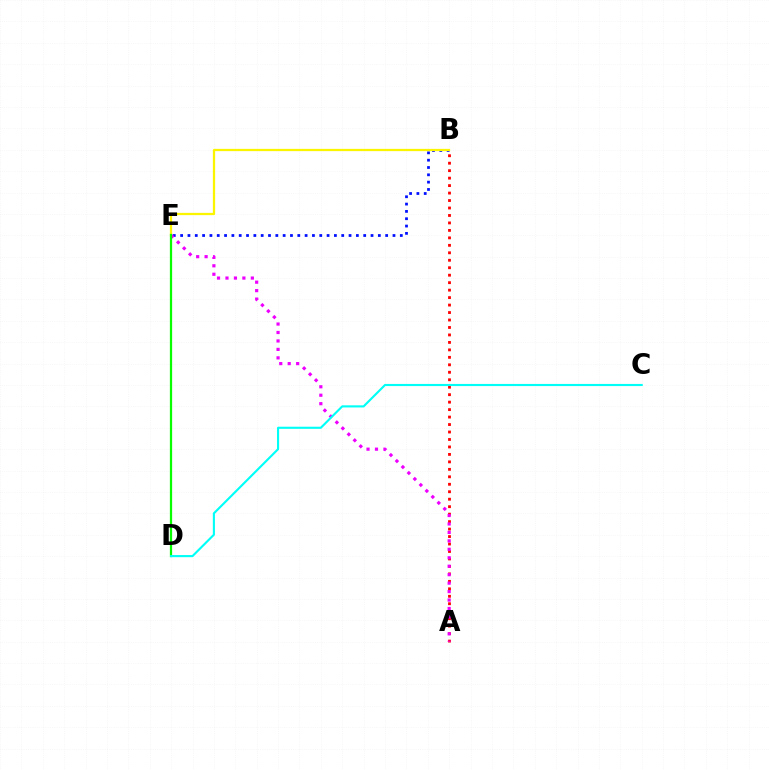{('B', 'E'): [{'color': '#0010ff', 'line_style': 'dotted', 'thickness': 1.99}, {'color': '#fcf500', 'line_style': 'solid', 'thickness': 1.63}], ('A', 'B'): [{'color': '#ff0000', 'line_style': 'dotted', 'thickness': 2.03}], ('A', 'E'): [{'color': '#ee00ff', 'line_style': 'dotted', 'thickness': 2.3}], ('D', 'E'): [{'color': '#08ff00', 'line_style': 'solid', 'thickness': 1.63}], ('C', 'D'): [{'color': '#00fff6', 'line_style': 'solid', 'thickness': 1.53}]}